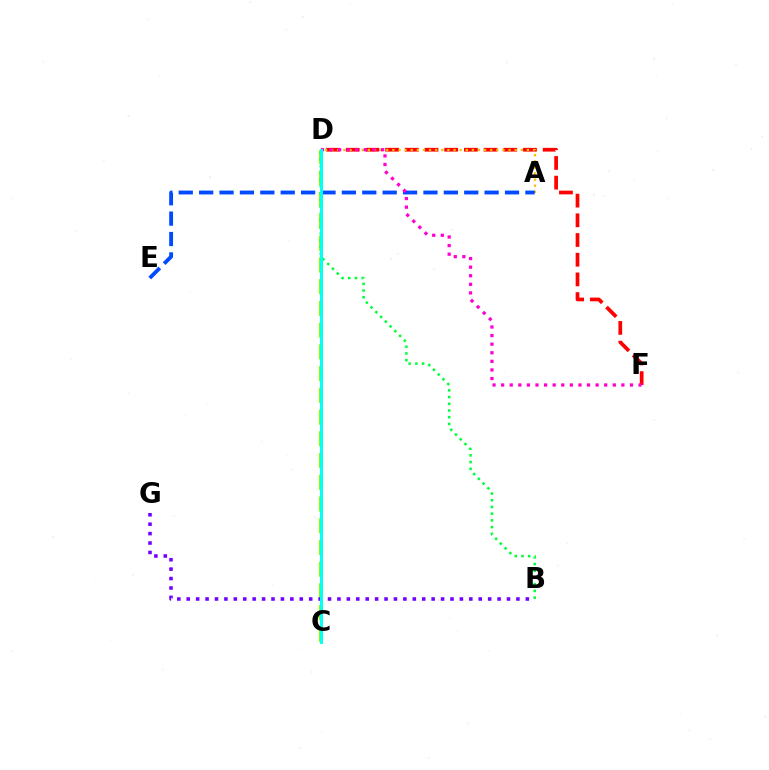{('C', 'D'): [{'color': '#84ff00', 'line_style': 'dashed', 'thickness': 2.95}, {'color': '#00fff6', 'line_style': 'solid', 'thickness': 2.11}], ('B', 'D'): [{'color': '#00ff39', 'line_style': 'dotted', 'thickness': 1.82}], ('D', 'F'): [{'color': '#ff0000', 'line_style': 'dashed', 'thickness': 2.68}, {'color': '#ff00cf', 'line_style': 'dotted', 'thickness': 2.33}], ('B', 'G'): [{'color': '#7200ff', 'line_style': 'dotted', 'thickness': 2.56}], ('A', 'D'): [{'color': '#ffbd00', 'line_style': 'dotted', 'thickness': 1.66}], ('A', 'E'): [{'color': '#004bff', 'line_style': 'dashed', 'thickness': 2.77}]}